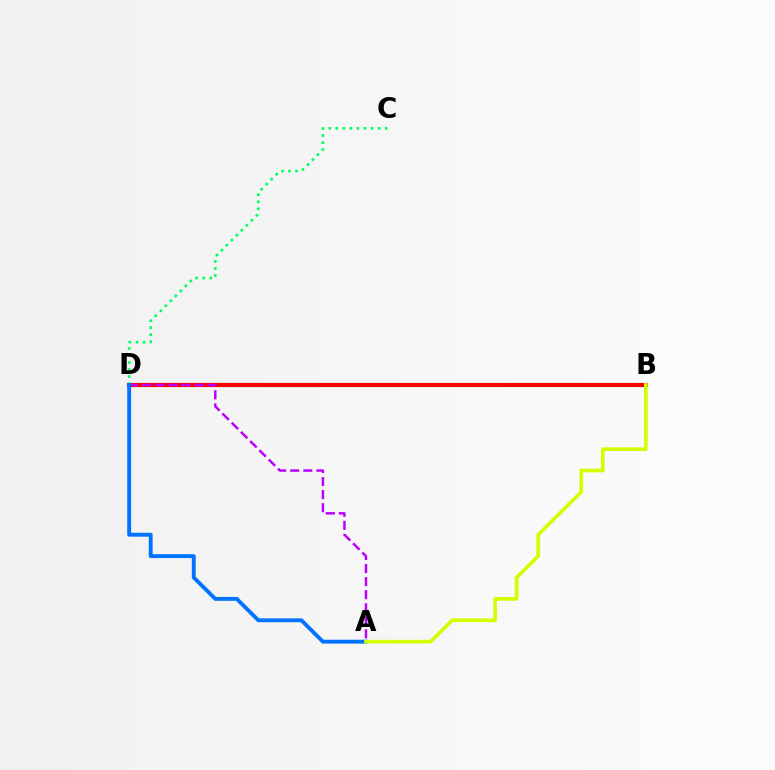{('B', 'D'): [{'color': '#ff0000', 'line_style': 'solid', 'thickness': 2.97}], ('C', 'D'): [{'color': '#00ff5c', 'line_style': 'dotted', 'thickness': 1.91}], ('A', 'D'): [{'color': '#b900ff', 'line_style': 'dashed', 'thickness': 1.77}, {'color': '#0074ff', 'line_style': 'solid', 'thickness': 2.8}], ('A', 'B'): [{'color': '#d1ff00', 'line_style': 'solid', 'thickness': 2.63}]}